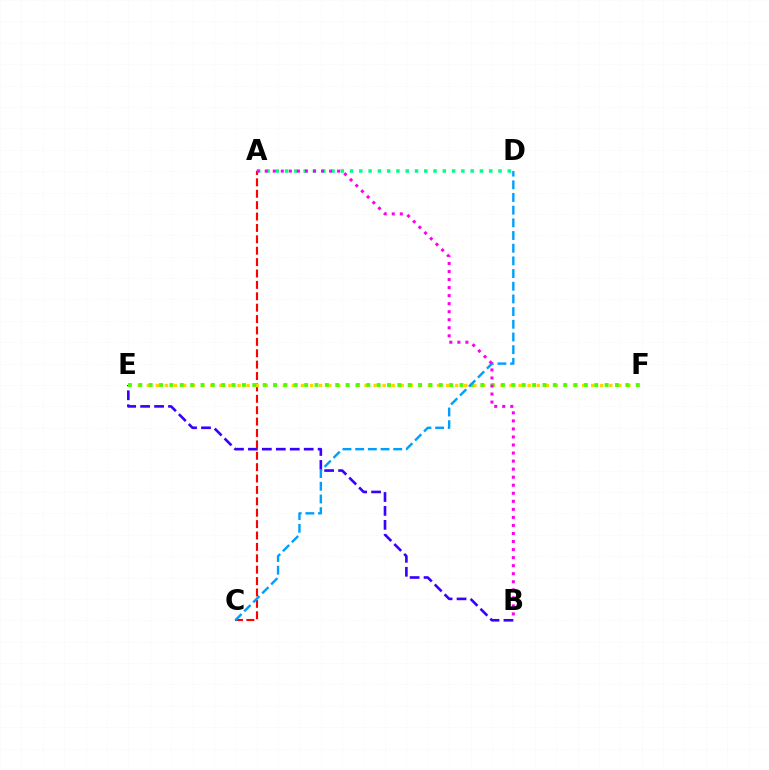{('B', 'E'): [{'color': '#3700ff', 'line_style': 'dashed', 'thickness': 1.89}], ('A', 'D'): [{'color': '#00ff86', 'line_style': 'dotted', 'thickness': 2.52}], ('A', 'C'): [{'color': '#ff0000', 'line_style': 'dashed', 'thickness': 1.55}], ('E', 'F'): [{'color': '#ffd500', 'line_style': 'dotted', 'thickness': 2.46}, {'color': '#4fff00', 'line_style': 'dotted', 'thickness': 2.82}], ('C', 'D'): [{'color': '#009eff', 'line_style': 'dashed', 'thickness': 1.72}], ('A', 'B'): [{'color': '#ff00ed', 'line_style': 'dotted', 'thickness': 2.18}]}